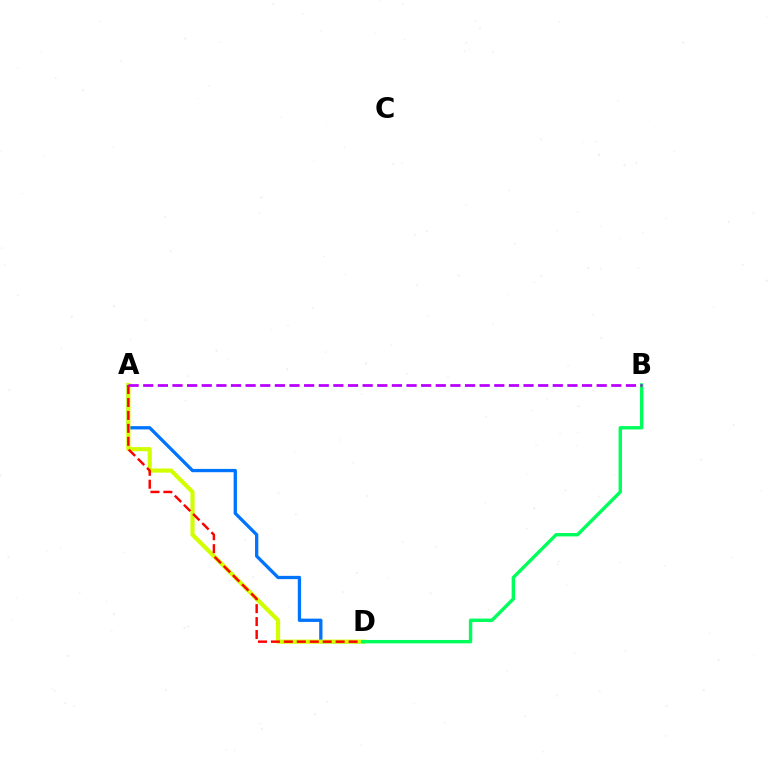{('A', 'D'): [{'color': '#0074ff', 'line_style': 'solid', 'thickness': 2.37}, {'color': '#d1ff00', 'line_style': 'solid', 'thickness': 2.98}, {'color': '#ff0000', 'line_style': 'dashed', 'thickness': 1.76}], ('B', 'D'): [{'color': '#00ff5c', 'line_style': 'solid', 'thickness': 2.45}], ('A', 'B'): [{'color': '#b900ff', 'line_style': 'dashed', 'thickness': 1.99}]}